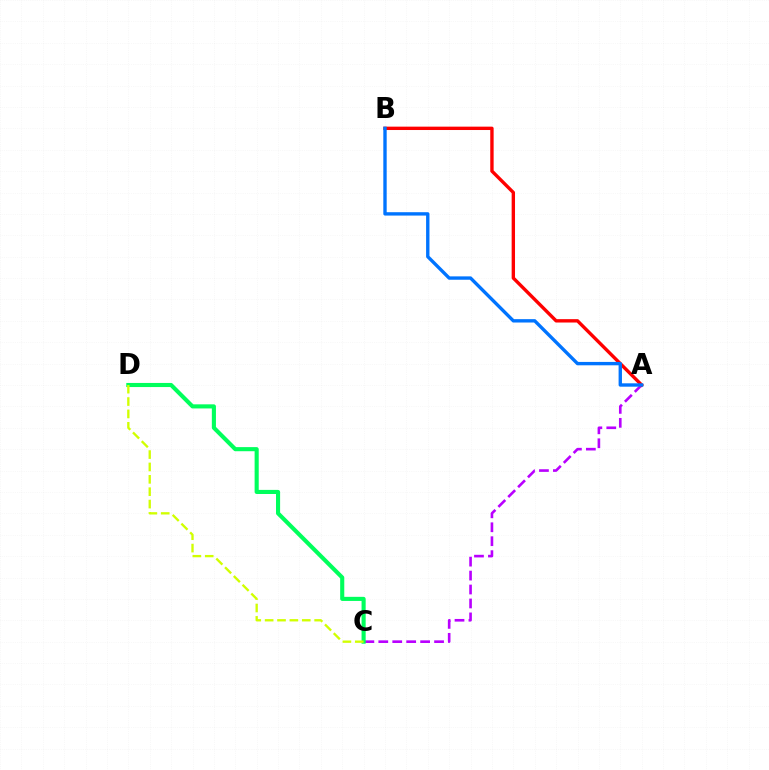{('A', 'C'): [{'color': '#b900ff', 'line_style': 'dashed', 'thickness': 1.89}], ('C', 'D'): [{'color': '#00ff5c', 'line_style': 'solid', 'thickness': 2.95}, {'color': '#d1ff00', 'line_style': 'dashed', 'thickness': 1.68}], ('A', 'B'): [{'color': '#ff0000', 'line_style': 'solid', 'thickness': 2.43}, {'color': '#0074ff', 'line_style': 'solid', 'thickness': 2.43}]}